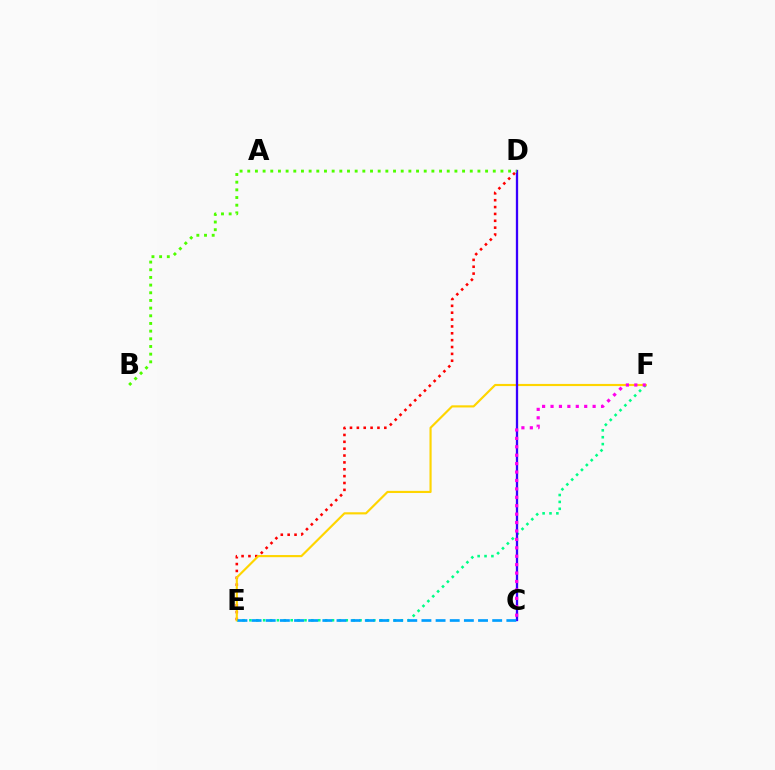{('E', 'F'): [{'color': '#00ff86', 'line_style': 'dotted', 'thickness': 1.87}, {'color': '#ffd500', 'line_style': 'solid', 'thickness': 1.55}], ('D', 'E'): [{'color': '#ff0000', 'line_style': 'dotted', 'thickness': 1.86}], ('C', 'D'): [{'color': '#3700ff', 'line_style': 'solid', 'thickness': 1.66}], ('C', 'E'): [{'color': '#009eff', 'line_style': 'dashed', 'thickness': 1.92}], ('C', 'F'): [{'color': '#ff00ed', 'line_style': 'dotted', 'thickness': 2.29}], ('B', 'D'): [{'color': '#4fff00', 'line_style': 'dotted', 'thickness': 2.08}]}